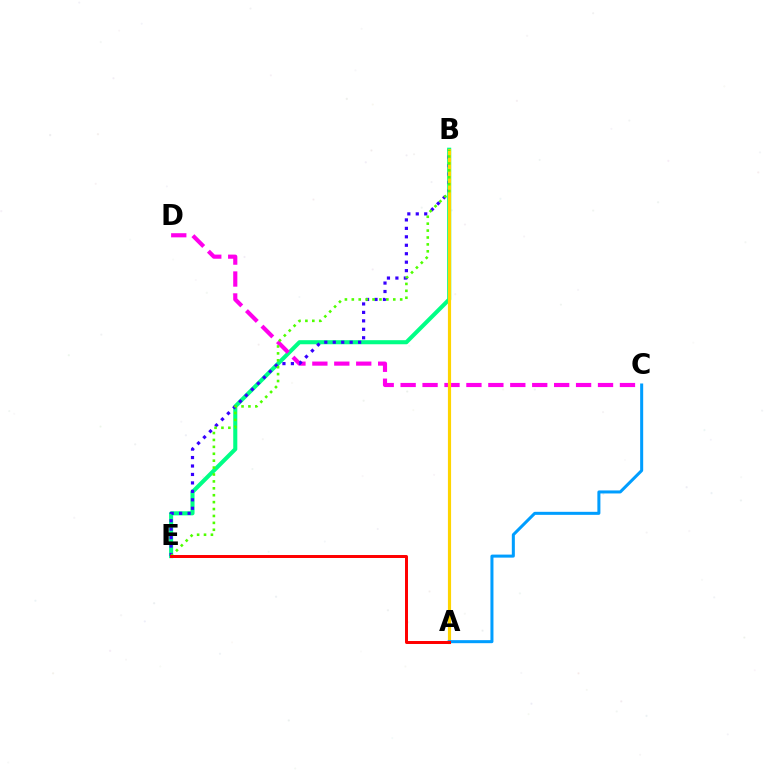{('B', 'E'): [{'color': '#00ff86', 'line_style': 'solid', 'thickness': 2.93}, {'color': '#3700ff', 'line_style': 'dotted', 'thickness': 2.3}, {'color': '#4fff00', 'line_style': 'dotted', 'thickness': 1.88}], ('C', 'D'): [{'color': '#ff00ed', 'line_style': 'dashed', 'thickness': 2.98}], ('A', 'B'): [{'color': '#ffd500', 'line_style': 'solid', 'thickness': 2.28}], ('A', 'C'): [{'color': '#009eff', 'line_style': 'solid', 'thickness': 2.18}], ('A', 'E'): [{'color': '#ff0000', 'line_style': 'solid', 'thickness': 2.14}]}